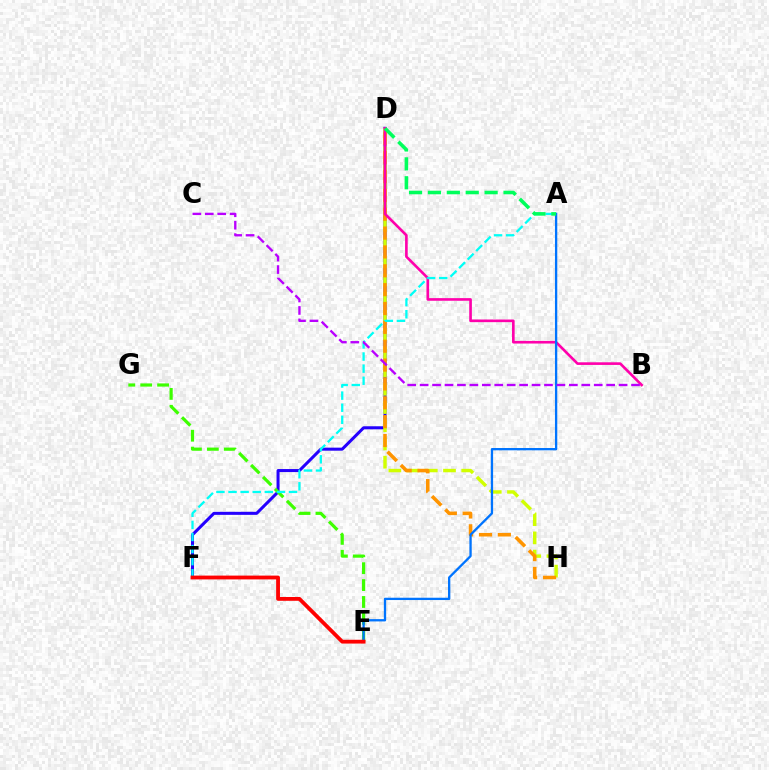{('D', 'F'): [{'color': '#2500ff', 'line_style': 'solid', 'thickness': 2.18}], ('D', 'H'): [{'color': '#d1ff00', 'line_style': 'dashed', 'thickness': 2.47}, {'color': '#ff9400', 'line_style': 'dashed', 'thickness': 2.56}], ('B', 'D'): [{'color': '#ff00ac', 'line_style': 'solid', 'thickness': 1.9}], ('E', 'G'): [{'color': '#3dff00', 'line_style': 'dashed', 'thickness': 2.3}], ('A', 'E'): [{'color': '#0074ff', 'line_style': 'solid', 'thickness': 1.66}], ('A', 'F'): [{'color': '#00fff6', 'line_style': 'dashed', 'thickness': 1.64}], ('E', 'F'): [{'color': '#ff0000', 'line_style': 'solid', 'thickness': 2.74}], ('B', 'C'): [{'color': '#b900ff', 'line_style': 'dashed', 'thickness': 1.69}], ('A', 'D'): [{'color': '#00ff5c', 'line_style': 'dashed', 'thickness': 2.57}]}